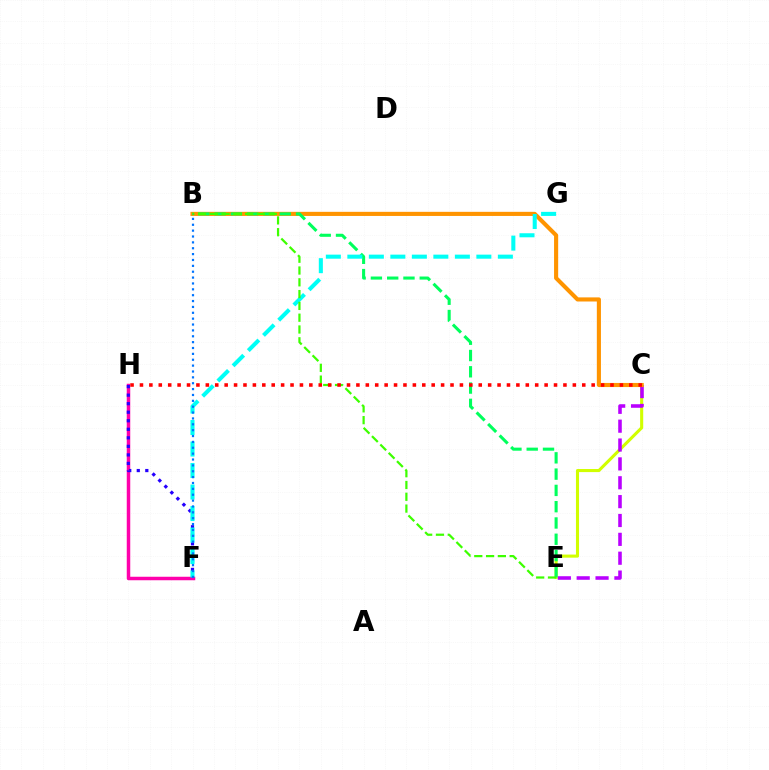{('C', 'E'): [{'color': '#d1ff00', 'line_style': 'solid', 'thickness': 2.22}, {'color': '#b900ff', 'line_style': 'dashed', 'thickness': 2.56}], ('B', 'C'): [{'color': '#ff9400', 'line_style': 'solid', 'thickness': 2.96}], ('F', 'H'): [{'color': '#ff00ac', 'line_style': 'solid', 'thickness': 2.52}, {'color': '#2500ff', 'line_style': 'dotted', 'thickness': 2.32}], ('B', 'E'): [{'color': '#00ff5c', 'line_style': 'dashed', 'thickness': 2.21}, {'color': '#3dff00', 'line_style': 'dashed', 'thickness': 1.6}], ('F', 'G'): [{'color': '#00fff6', 'line_style': 'dashed', 'thickness': 2.92}], ('B', 'F'): [{'color': '#0074ff', 'line_style': 'dotted', 'thickness': 1.59}], ('C', 'H'): [{'color': '#ff0000', 'line_style': 'dotted', 'thickness': 2.56}]}